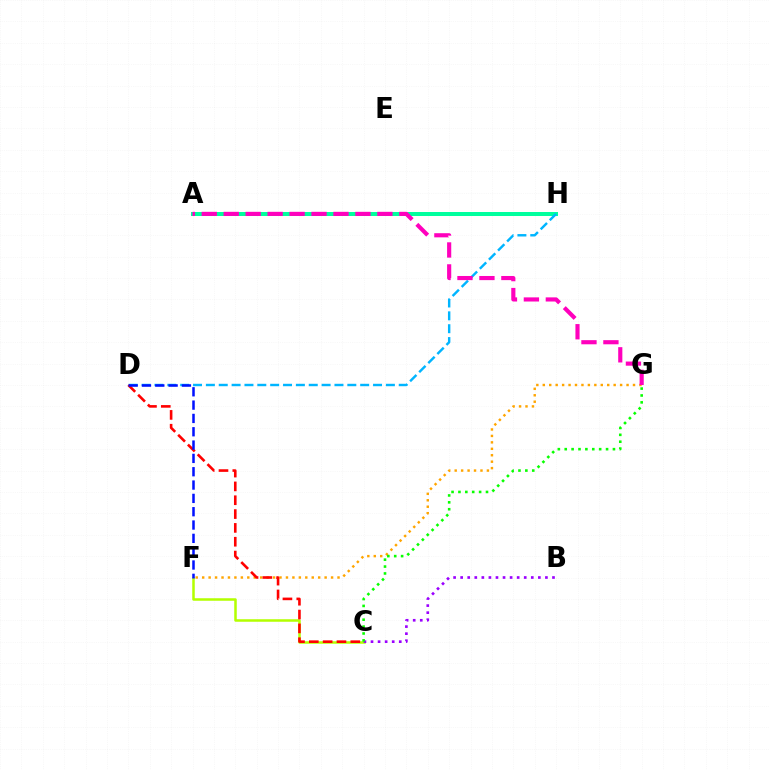{('A', 'H'): [{'color': '#00ff9d', 'line_style': 'solid', 'thickness': 2.89}], ('C', 'F'): [{'color': '#b3ff00', 'line_style': 'solid', 'thickness': 1.81}], ('D', 'H'): [{'color': '#00b5ff', 'line_style': 'dashed', 'thickness': 1.75}], ('B', 'C'): [{'color': '#9b00ff', 'line_style': 'dotted', 'thickness': 1.92}], ('F', 'G'): [{'color': '#ffa500', 'line_style': 'dotted', 'thickness': 1.75}], ('C', 'D'): [{'color': '#ff0000', 'line_style': 'dashed', 'thickness': 1.88}], ('D', 'F'): [{'color': '#0010ff', 'line_style': 'dashed', 'thickness': 1.81}], ('A', 'G'): [{'color': '#ff00bd', 'line_style': 'dashed', 'thickness': 2.98}], ('C', 'G'): [{'color': '#08ff00', 'line_style': 'dotted', 'thickness': 1.87}]}